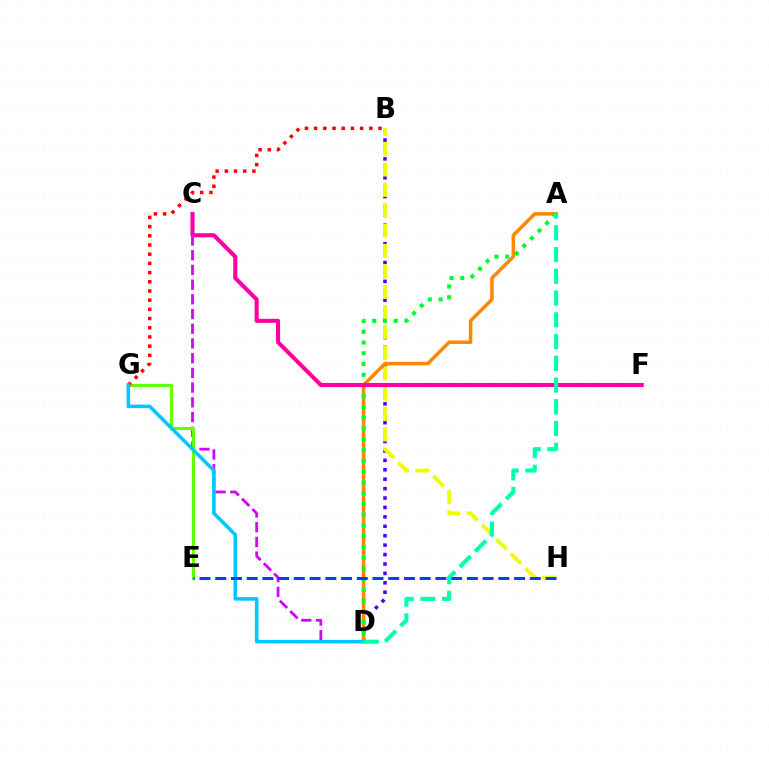{('B', 'D'): [{'color': '#4f00ff', 'line_style': 'dotted', 'thickness': 2.56}], ('C', 'D'): [{'color': '#d600ff', 'line_style': 'dashed', 'thickness': 2.0}], ('B', 'H'): [{'color': '#eeff00', 'line_style': 'dashed', 'thickness': 2.77}], ('A', 'D'): [{'color': '#ff8800', 'line_style': 'solid', 'thickness': 2.54}, {'color': '#00ff27', 'line_style': 'dotted', 'thickness': 2.92}, {'color': '#00ffaf', 'line_style': 'dashed', 'thickness': 2.95}], ('E', 'G'): [{'color': '#66ff00', 'line_style': 'solid', 'thickness': 2.29}], ('B', 'G'): [{'color': '#ff0000', 'line_style': 'dotted', 'thickness': 2.5}], ('D', 'G'): [{'color': '#00c7ff', 'line_style': 'solid', 'thickness': 2.56}], ('E', 'H'): [{'color': '#003fff', 'line_style': 'dashed', 'thickness': 2.14}], ('C', 'F'): [{'color': '#ff00a0', 'line_style': 'solid', 'thickness': 2.93}]}